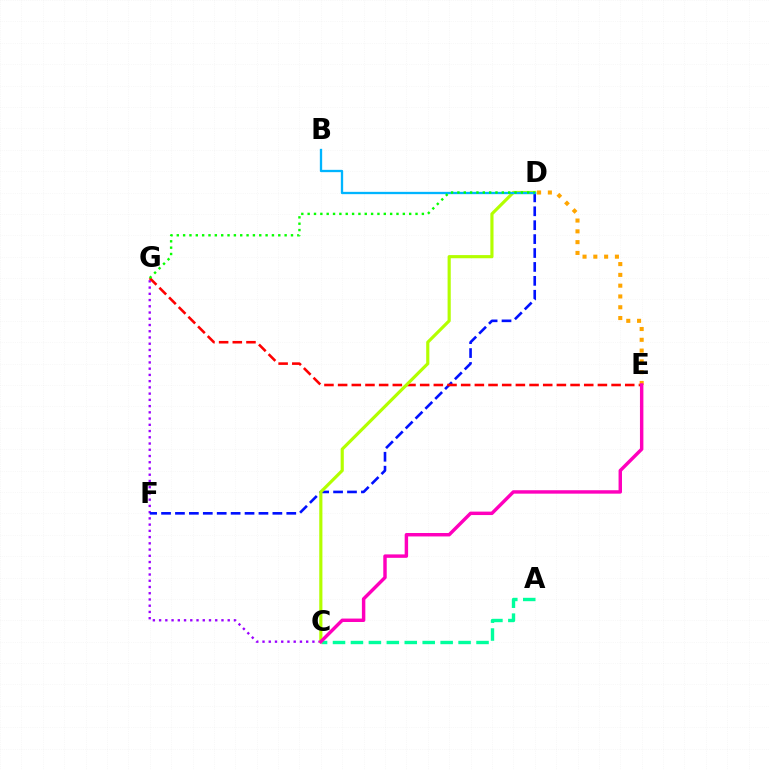{('C', 'G'): [{'color': '#9b00ff', 'line_style': 'dotted', 'thickness': 1.69}], ('A', 'C'): [{'color': '#00ff9d', 'line_style': 'dashed', 'thickness': 2.44}], ('D', 'F'): [{'color': '#0010ff', 'line_style': 'dashed', 'thickness': 1.89}], ('E', 'G'): [{'color': '#ff0000', 'line_style': 'dashed', 'thickness': 1.86}], ('C', 'D'): [{'color': '#b3ff00', 'line_style': 'solid', 'thickness': 2.28}], ('D', 'E'): [{'color': '#ffa500', 'line_style': 'dotted', 'thickness': 2.93}], ('B', 'D'): [{'color': '#00b5ff', 'line_style': 'solid', 'thickness': 1.67}], ('D', 'G'): [{'color': '#08ff00', 'line_style': 'dotted', 'thickness': 1.72}], ('C', 'E'): [{'color': '#ff00bd', 'line_style': 'solid', 'thickness': 2.47}]}